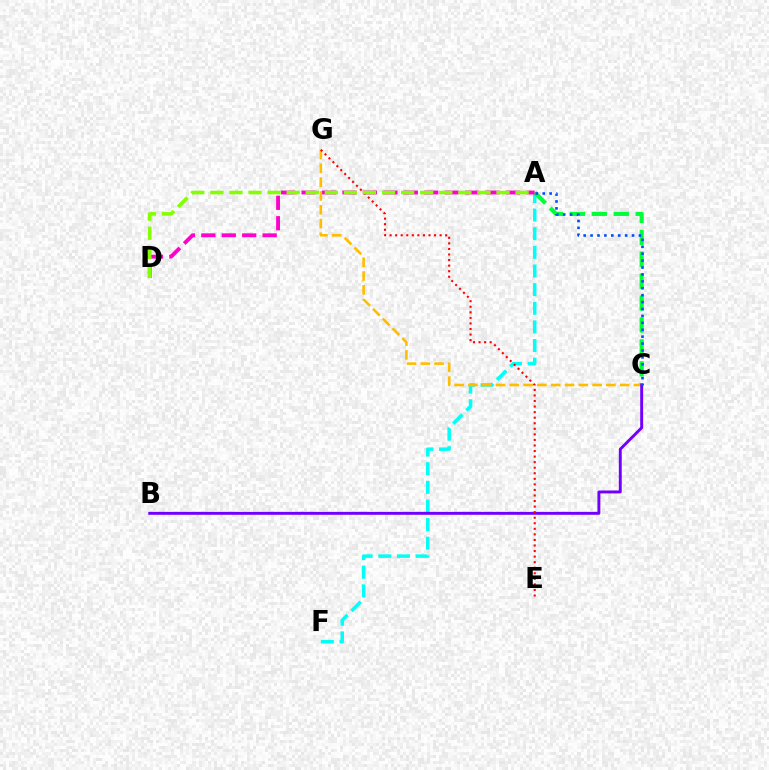{('A', 'F'): [{'color': '#00fff6', 'line_style': 'dashed', 'thickness': 2.53}], ('A', 'C'): [{'color': '#00ff39', 'line_style': 'dashed', 'thickness': 2.98}, {'color': '#004bff', 'line_style': 'dotted', 'thickness': 1.88}], ('A', 'D'): [{'color': '#ff00cf', 'line_style': 'dashed', 'thickness': 2.78}, {'color': '#84ff00', 'line_style': 'dashed', 'thickness': 2.59}], ('C', 'G'): [{'color': '#ffbd00', 'line_style': 'dashed', 'thickness': 1.87}], ('B', 'C'): [{'color': '#7200ff', 'line_style': 'solid', 'thickness': 2.1}], ('E', 'G'): [{'color': '#ff0000', 'line_style': 'dotted', 'thickness': 1.51}]}